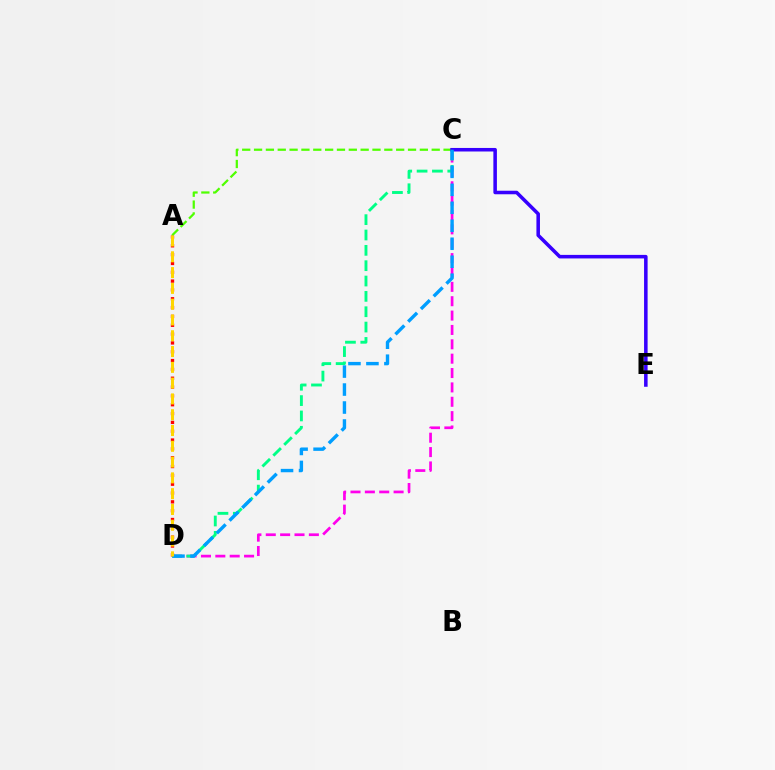{('C', 'D'): [{'color': '#ff00ed', 'line_style': 'dashed', 'thickness': 1.95}, {'color': '#00ff86', 'line_style': 'dashed', 'thickness': 2.08}, {'color': '#009eff', 'line_style': 'dashed', 'thickness': 2.44}], ('A', 'D'): [{'color': '#ff0000', 'line_style': 'dotted', 'thickness': 2.4}, {'color': '#ffd500', 'line_style': 'dashed', 'thickness': 2.15}], ('A', 'C'): [{'color': '#4fff00', 'line_style': 'dashed', 'thickness': 1.61}], ('C', 'E'): [{'color': '#3700ff', 'line_style': 'solid', 'thickness': 2.55}]}